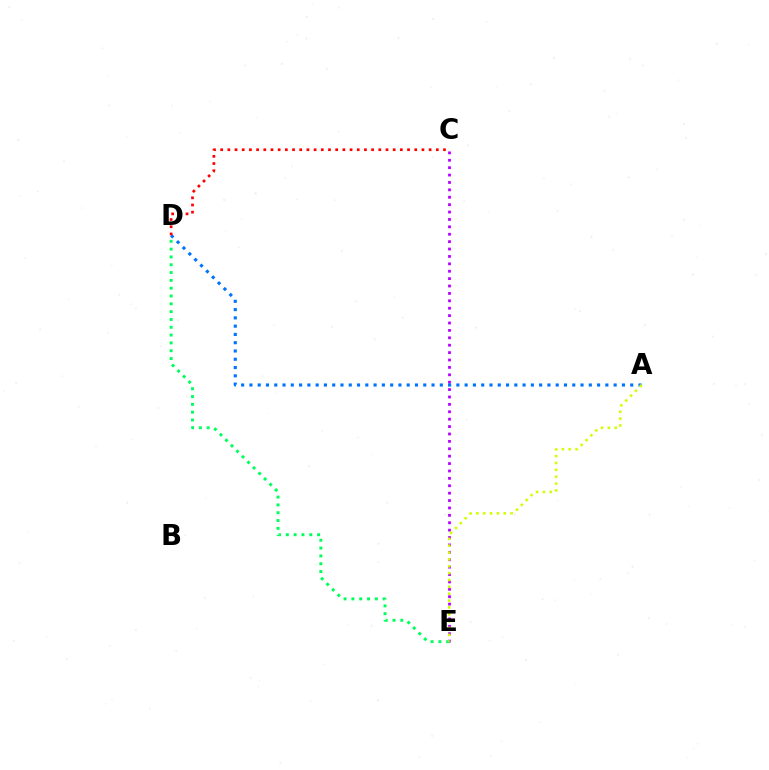{('C', 'E'): [{'color': '#b900ff', 'line_style': 'dotted', 'thickness': 2.01}], ('A', 'D'): [{'color': '#0074ff', 'line_style': 'dotted', 'thickness': 2.25}], ('D', 'E'): [{'color': '#00ff5c', 'line_style': 'dotted', 'thickness': 2.12}], ('C', 'D'): [{'color': '#ff0000', 'line_style': 'dotted', 'thickness': 1.95}], ('A', 'E'): [{'color': '#d1ff00', 'line_style': 'dotted', 'thickness': 1.86}]}